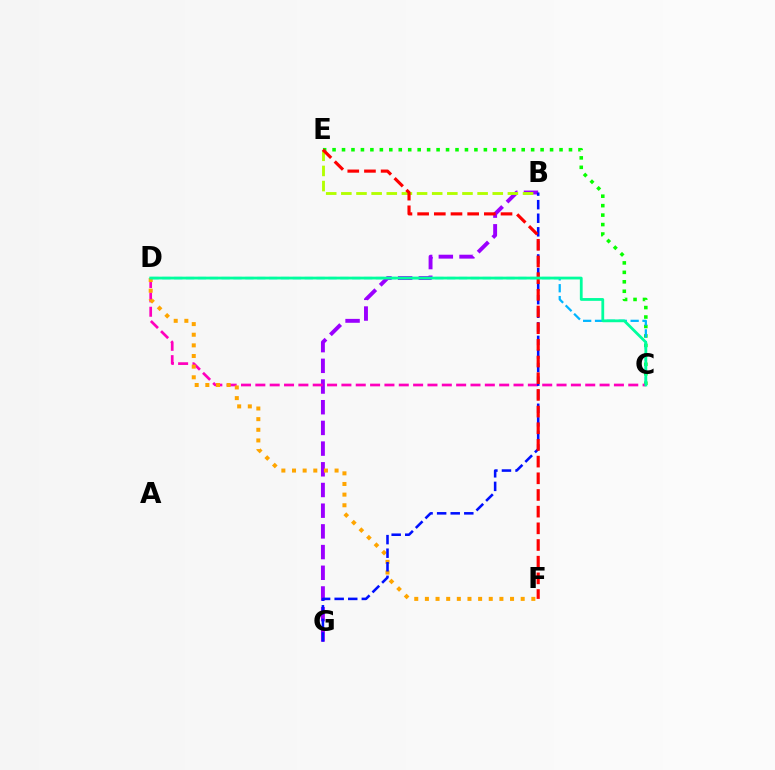{('B', 'G'): [{'color': '#9b00ff', 'line_style': 'dashed', 'thickness': 2.81}, {'color': '#0010ff', 'line_style': 'dashed', 'thickness': 1.84}], ('C', 'E'): [{'color': '#08ff00', 'line_style': 'dotted', 'thickness': 2.57}], ('C', 'D'): [{'color': '#00b5ff', 'line_style': 'dashed', 'thickness': 1.61}, {'color': '#ff00bd', 'line_style': 'dashed', 'thickness': 1.95}, {'color': '#00ff9d', 'line_style': 'solid', 'thickness': 2.01}], ('B', 'E'): [{'color': '#b3ff00', 'line_style': 'dashed', 'thickness': 2.06}], ('D', 'F'): [{'color': '#ffa500', 'line_style': 'dotted', 'thickness': 2.89}], ('E', 'F'): [{'color': '#ff0000', 'line_style': 'dashed', 'thickness': 2.27}]}